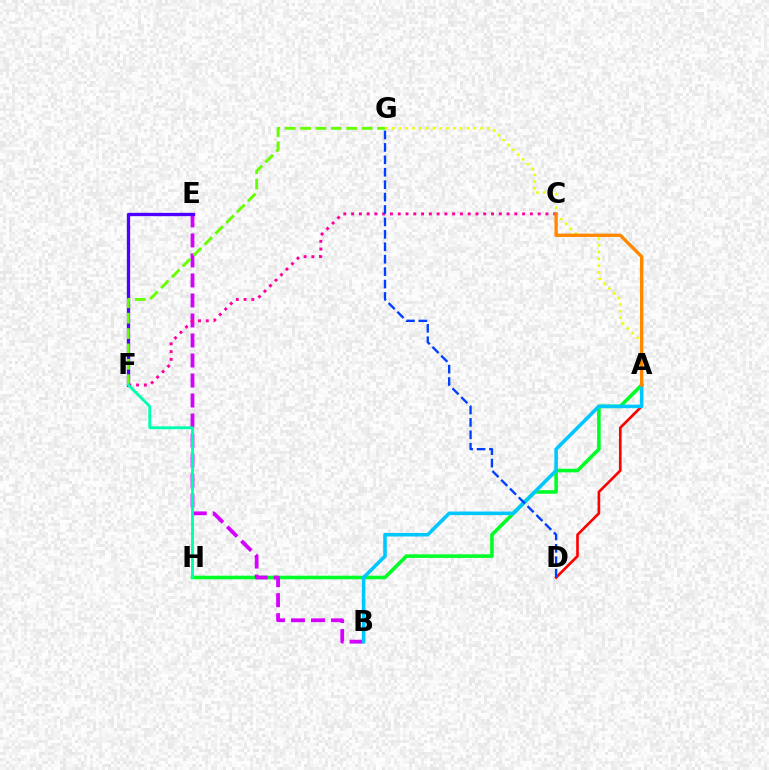{('A', 'H'): [{'color': '#00ff27', 'line_style': 'solid', 'thickness': 2.59}], ('B', 'E'): [{'color': '#d600ff', 'line_style': 'dashed', 'thickness': 2.72}], ('A', 'G'): [{'color': '#eeff00', 'line_style': 'dotted', 'thickness': 1.84}], ('A', 'D'): [{'color': '#ff0000', 'line_style': 'solid', 'thickness': 1.91}], ('C', 'F'): [{'color': '#ff00a0', 'line_style': 'dotted', 'thickness': 2.11}], ('E', 'F'): [{'color': '#4f00ff', 'line_style': 'solid', 'thickness': 2.38}], ('A', 'B'): [{'color': '#00c7ff', 'line_style': 'solid', 'thickness': 2.56}], ('A', 'C'): [{'color': '#ff8800', 'line_style': 'solid', 'thickness': 2.41}], ('F', 'G'): [{'color': '#66ff00', 'line_style': 'dashed', 'thickness': 2.09}], ('D', 'G'): [{'color': '#003fff', 'line_style': 'dashed', 'thickness': 1.69}], ('F', 'H'): [{'color': '#00ffaf', 'line_style': 'solid', 'thickness': 2.07}]}